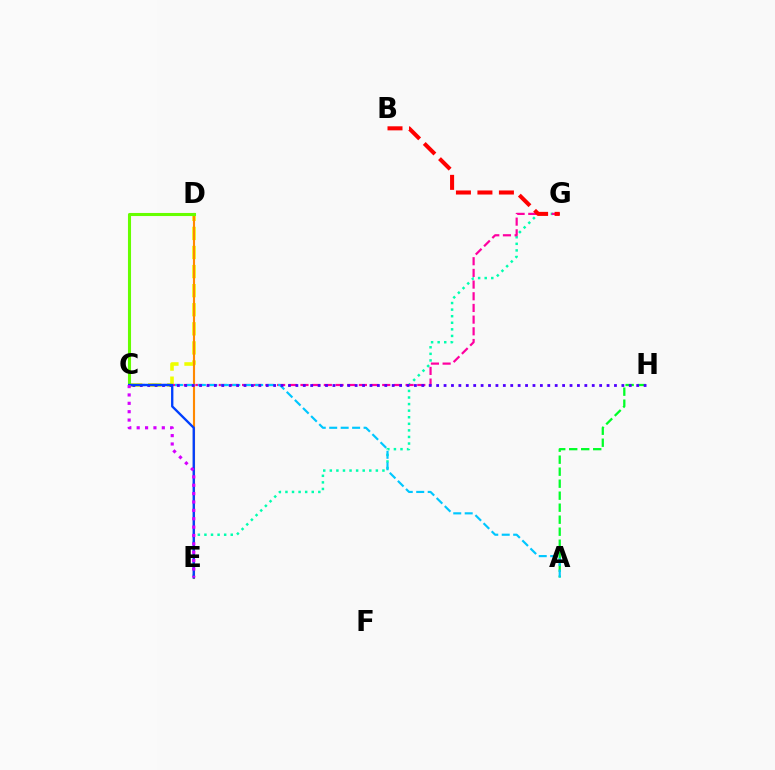{('C', 'D'): [{'color': '#eeff00', 'line_style': 'dashed', 'thickness': 2.59}, {'color': '#66ff00', 'line_style': 'solid', 'thickness': 2.22}], ('A', 'H'): [{'color': '#00ff27', 'line_style': 'dashed', 'thickness': 1.63}], ('E', 'G'): [{'color': '#00ffaf', 'line_style': 'dotted', 'thickness': 1.79}], ('C', 'G'): [{'color': '#ff00a0', 'line_style': 'dashed', 'thickness': 1.59}], ('D', 'E'): [{'color': '#ff8800', 'line_style': 'solid', 'thickness': 1.53}], ('B', 'G'): [{'color': '#ff0000', 'line_style': 'dashed', 'thickness': 2.92}], ('A', 'C'): [{'color': '#00c7ff', 'line_style': 'dashed', 'thickness': 1.56}], ('C', 'H'): [{'color': '#4f00ff', 'line_style': 'dotted', 'thickness': 2.01}], ('C', 'E'): [{'color': '#003fff', 'line_style': 'solid', 'thickness': 1.68}, {'color': '#d600ff', 'line_style': 'dotted', 'thickness': 2.27}]}